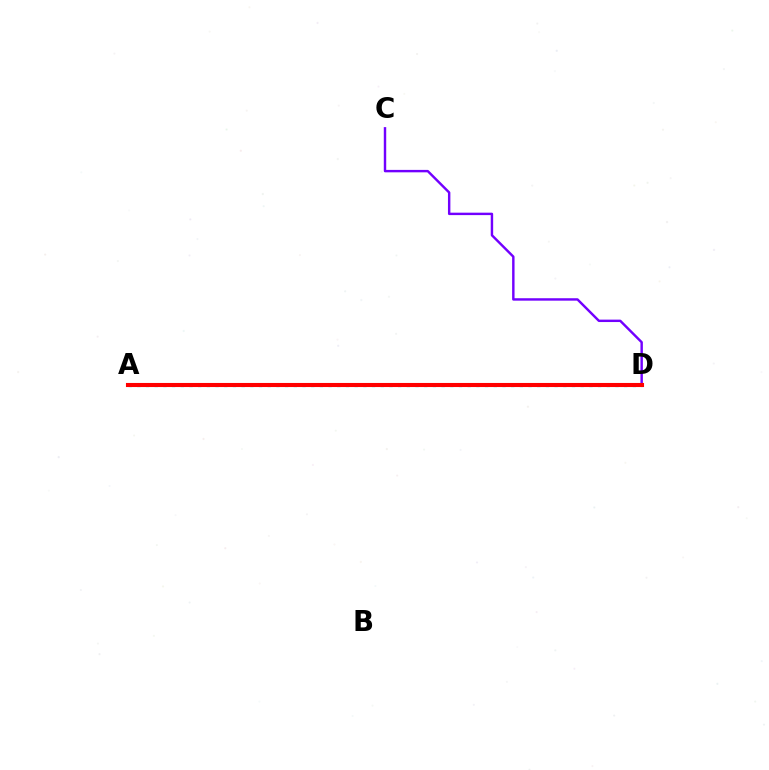{('C', 'D'): [{'color': '#7200ff', 'line_style': 'solid', 'thickness': 1.75}], ('A', 'D'): [{'color': '#00fff6', 'line_style': 'dotted', 'thickness': 2.36}, {'color': '#84ff00', 'line_style': 'dotted', 'thickness': 2.14}, {'color': '#ff0000', 'line_style': 'solid', 'thickness': 2.94}]}